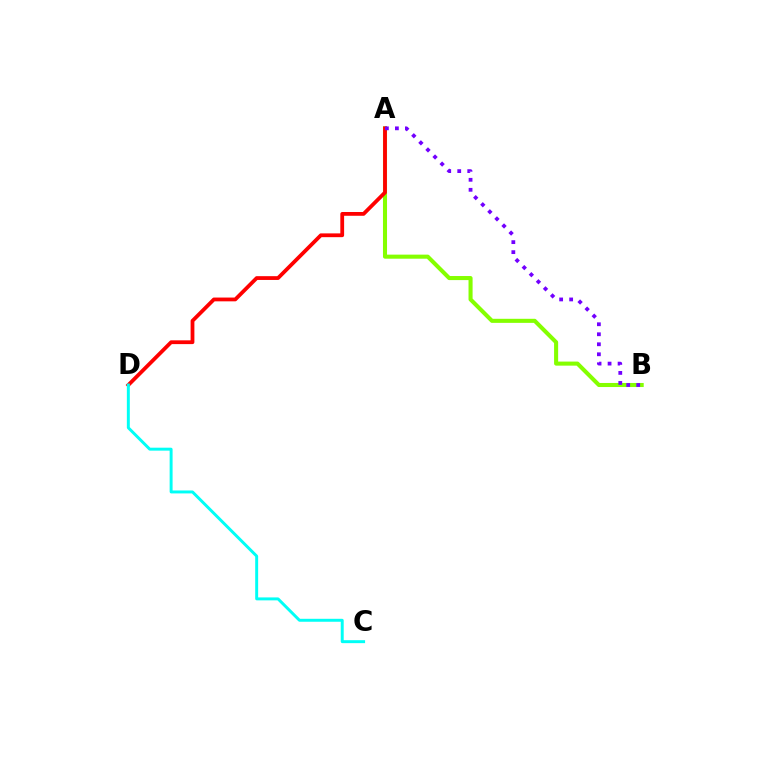{('A', 'B'): [{'color': '#84ff00', 'line_style': 'solid', 'thickness': 2.93}, {'color': '#7200ff', 'line_style': 'dotted', 'thickness': 2.72}], ('A', 'D'): [{'color': '#ff0000', 'line_style': 'solid', 'thickness': 2.73}], ('C', 'D'): [{'color': '#00fff6', 'line_style': 'solid', 'thickness': 2.13}]}